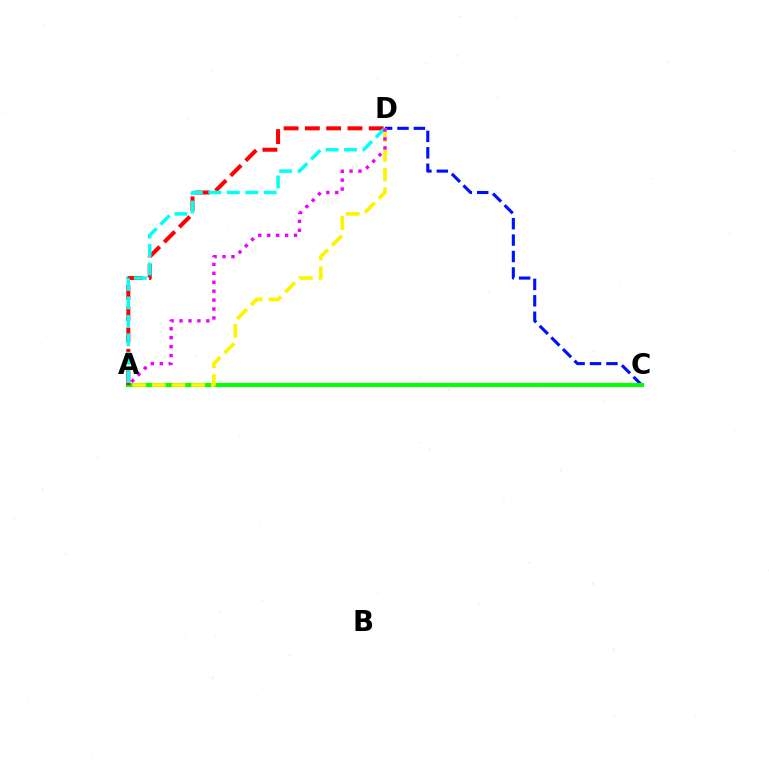{('C', 'D'): [{'color': '#0010ff', 'line_style': 'dashed', 'thickness': 2.23}], ('A', 'C'): [{'color': '#08ff00', 'line_style': 'solid', 'thickness': 2.94}], ('A', 'D'): [{'color': '#fcf500', 'line_style': 'dashed', 'thickness': 2.67}, {'color': '#ff0000', 'line_style': 'dashed', 'thickness': 2.89}, {'color': '#00fff6', 'line_style': 'dashed', 'thickness': 2.5}, {'color': '#ee00ff', 'line_style': 'dotted', 'thickness': 2.43}]}